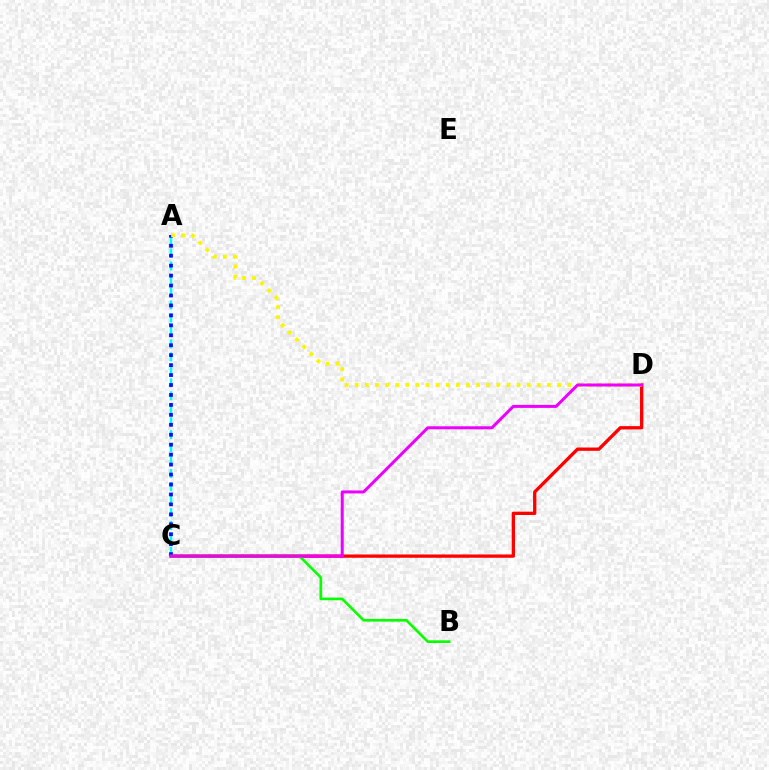{('A', 'C'): [{'color': '#00fff6', 'line_style': 'dashed', 'thickness': 1.76}, {'color': '#0010ff', 'line_style': 'dotted', 'thickness': 2.7}], ('C', 'D'): [{'color': '#ff0000', 'line_style': 'solid', 'thickness': 2.38}, {'color': '#ee00ff', 'line_style': 'solid', 'thickness': 2.16}], ('A', 'D'): [{'color': '#fcf500', 'line_style': 'dotted', 'thickness': 2.75}], ('B', 'C'): [{'color': '#08ff00', 'line_style': 'solid', 'thickness': 1.93}]}